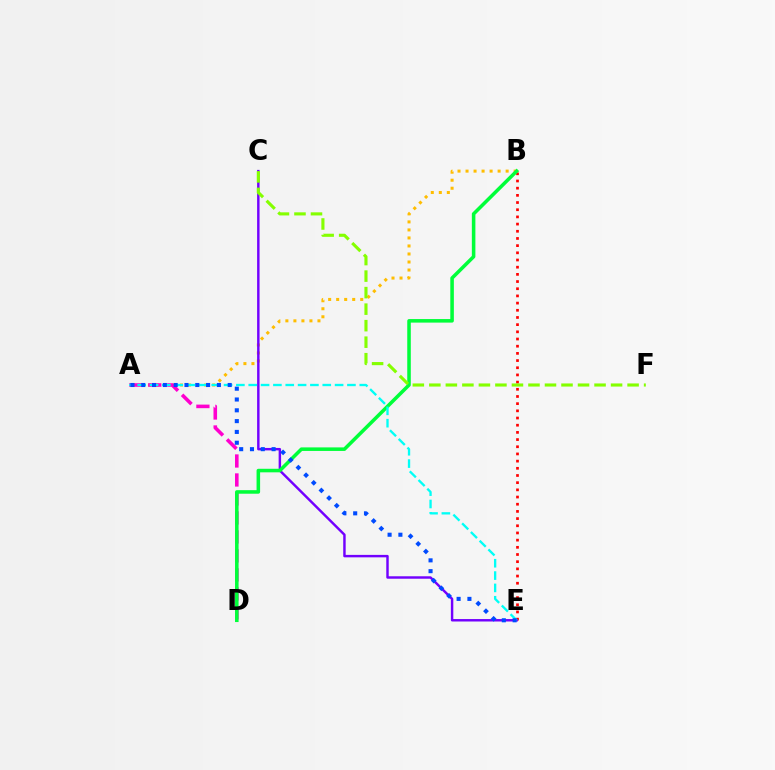{('A', 'B'): [{'color': '#ffbd00', 'line_style': 'dotted', 'thickness': 2.18}], ('A', 'D'): [{'color': '#ff00cf', 'line_style': 'dashed', 'thickness': 2.58}], ('B', 'E'): [{'color': '#ff0000', 'line_style': 'dotted', 'thickness': 1.95}], ('C', 'E'): [{'color': '#7200ff', 'line_style': 'solid', 'thickness': 1.76}], ('B', 'D'): [{'color': '#00ff39', 'line_style': 'solid', 'thickness': 2.55}], ('C', 'F'): [{'color': '#84ff00', 'line_style': 'dashed', 'thickness': 2.24}], ('A', 'E'): [{'color': '#00fff6', 'line_style': 'dashed', 'thickness': 1.68}, {'color': '#004bff', 'line_style': 'dotted', 'thickness': 2.94}]}